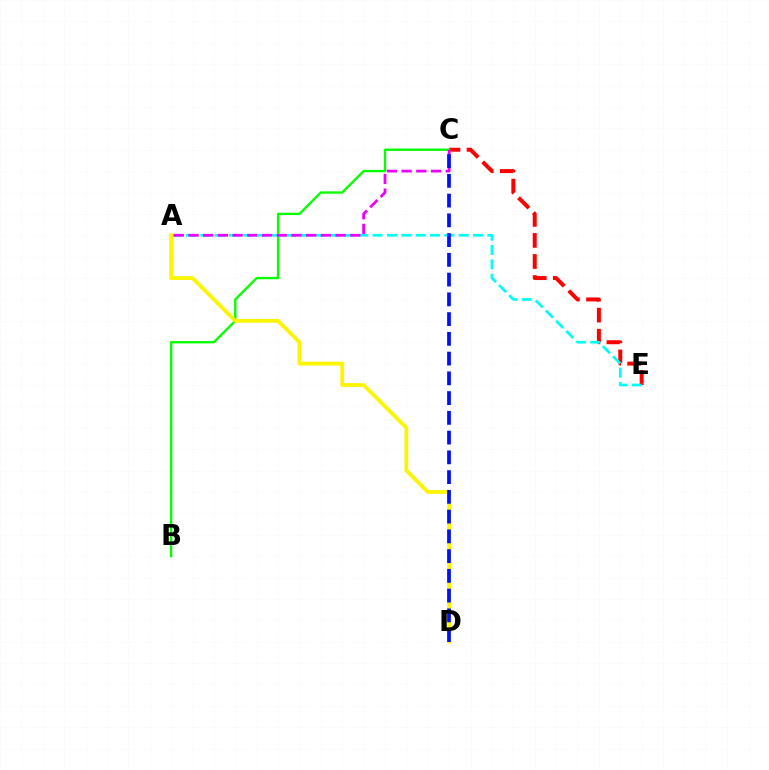{('C', 'E'): [{'color': '#ff0000', 'line_style': 'dashed', 'thickness': 2.86}], ('B', 'C'): [{'color': '#08ff00', 'line_style': 'solid', 'thickness': 1.7}], ('A', 'E'): [{'color': '#00fff6', 'line_style': 'dashed', 'thickness': 1.95}], ('A', 'D'): [{'color': '#fcf500', 'line_style': 'solid', 'thickness': 2.72}], ('A', 'C'): [{'color': '#ee00ff', 'line_style': 'dashed', 'thickness': 2.0}], ('C', 'D'): [{'color': '#0010ff', 'line_style': 'dashed', 'thickness': 2.68}]}